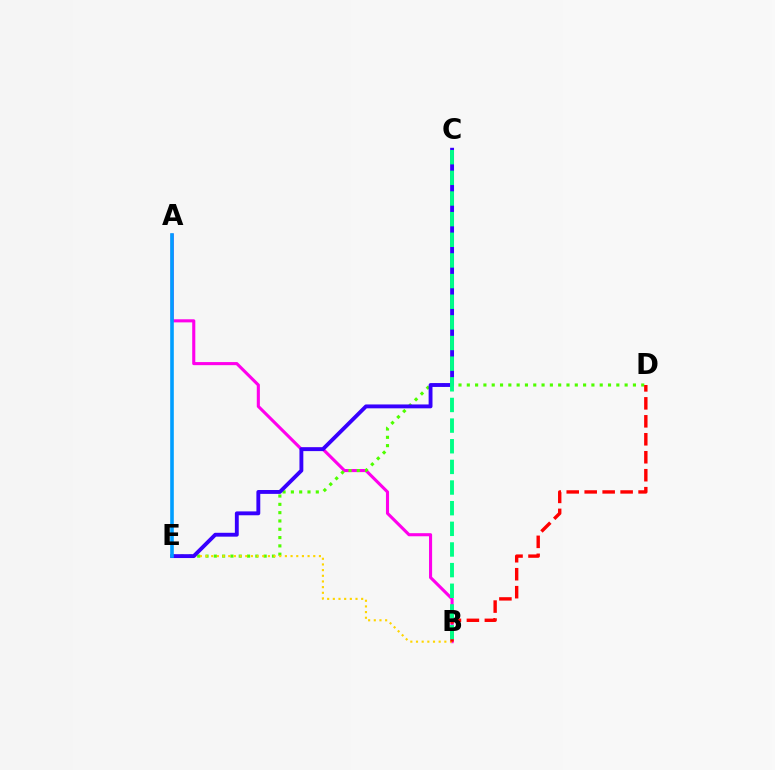{('A', 'B'): [{'color': '#ff00ed', 'line_style': 'solid', 'thickness': 2.23}], ('D', 'E'): [{'color': '#4fff00', 'line_style': 'dotted', 'thickness': 2.26}], ('B', 'E'): [{'color': '#ffd500', 'line_style': 'dotted', 'thickness': 1.54}], ('C', 'E'): [{'color': '#3700ff', 'line_style': 'solid', 'thickness': 2.79}], ('B', 'D'): [{'color': '#ff0000', 'line_style': 'dashed', 'thickness': 2.44}], ('B', 'C'): [{'color': '#00ff86', 'line_style': 'dashed', 'thickness': 2.8}], ('A', 'E'): [{'color': '#009eff', 'line_style': 'solid', 'thickness': 2.6}]}